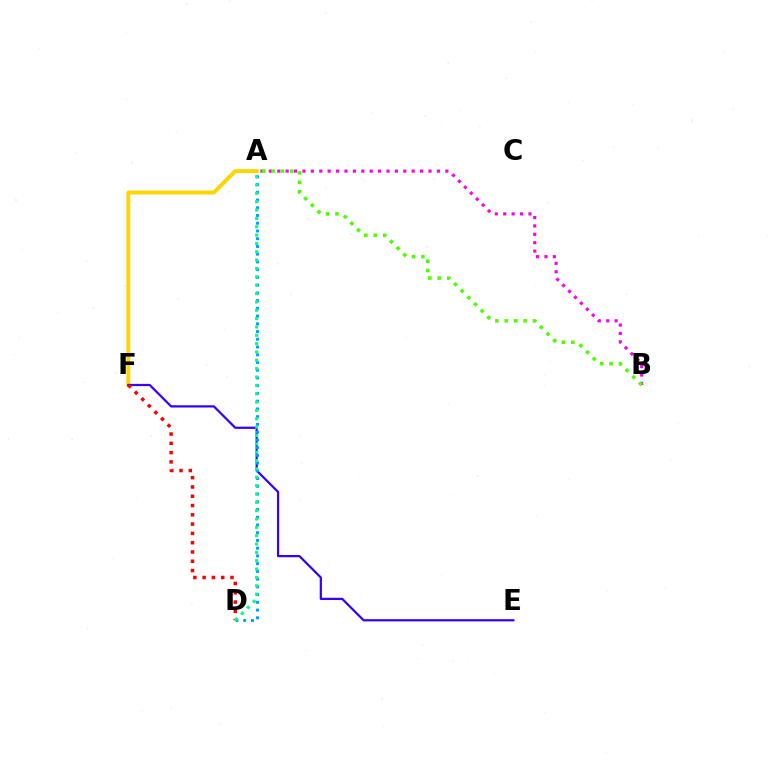{('A', 'F'): [{'color': '#ffd500', 'line_style': 'solid', 'thickness': 2.82}], ('E', 'F'): [{'color': '#3700ff', 'line_style': 'solid', 'thickness': 1.61}], ('A', 'D'): [{'color': '#009eff', 'line_style': 'dotted', 'thickness': 2.1}, {'color': '#00ff86', 'line_style': 'dotted', 'thickness': 2.27}], ('D', 'F'): [{'color': '#ff0000', 'line_style': 'dotted', 'thickness': 2.52}], ('A', 'B'): [{'color': '#ff00ed', 'line_style': 'dotted', 'thickness': 2.28}, {'color': '#4fff00', 'line_style': 'dotted', 'thickness': 2.56}]}